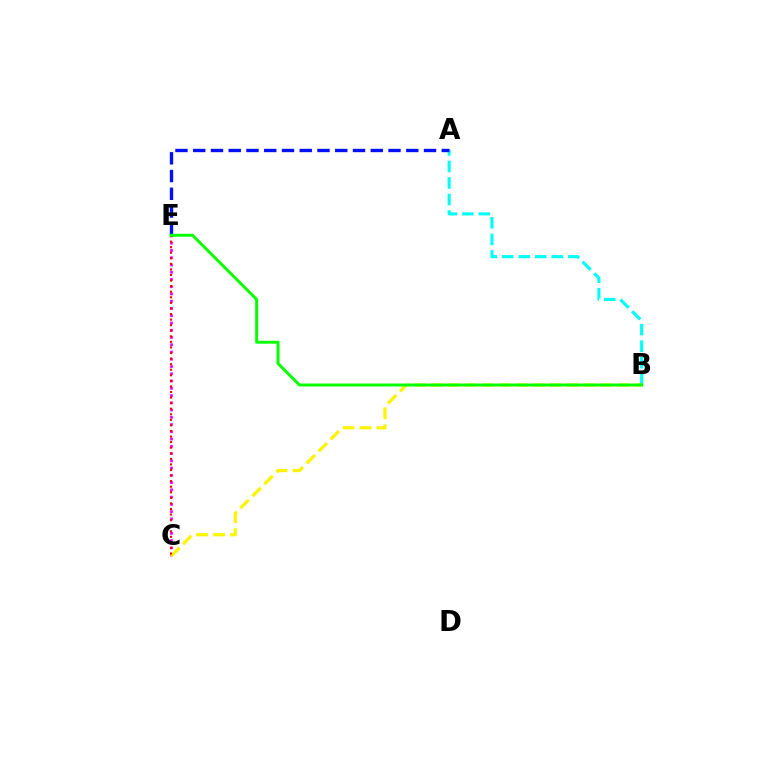{('C', 'E'): [{'color': '#ee00ff', 'line_style': 'dotted', 'thickness': 1.97}, {'color': '#ff0000', 'line_style': 'dotted', 'thickness': 1.51}], ('A', 'B'): [{'color': '#00fff6', 'line_style': 'dashed', 'thickness': 2.25}], ('B', 'C'): [{'color': '#fcf500', 'line_style': 'dashed', 'thickness': 2.3}], ('A', 'E'): [{'color': '#0010ff', 'line_style': 'dashed', 'thickness': 2.41}], ('B', 'E'): [{'color': '#08ff00', 'line_style': 'solid', 'thickness': 2.13}]}